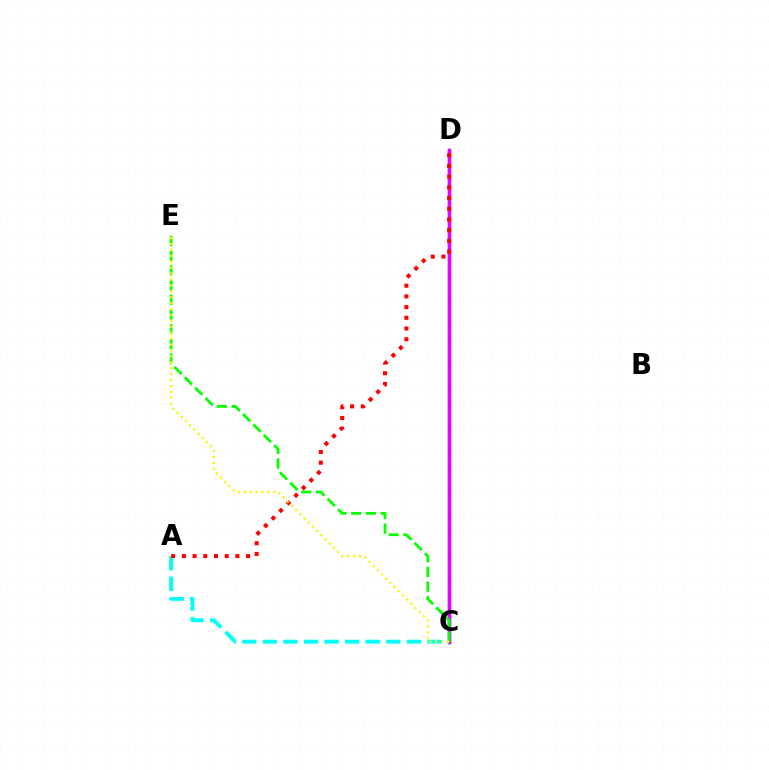{('C', 'D'): [{'color': '#0010ff', 'line_style': 'solid', 'thickness': 2.46}, {'color': '#ee00ff', 'line_style': 'solid', 'thickness': 2.29}], ('A', 'C'): [{'color': '#00fff6', 'line_style': 'dashed', 'thickness': 2.8}], ('C', 'E'): [{'color': '#08ff00', 'line_style': 'dashed', 'thickness': 2.0}, {'color': '#fcf500', 'line_style': 'dotted', 'thickness': 1.61}], ('A', 'D'): [{'color': '#ff0000', 'line_style': 'dotted', 'thickness': 2.91}]}